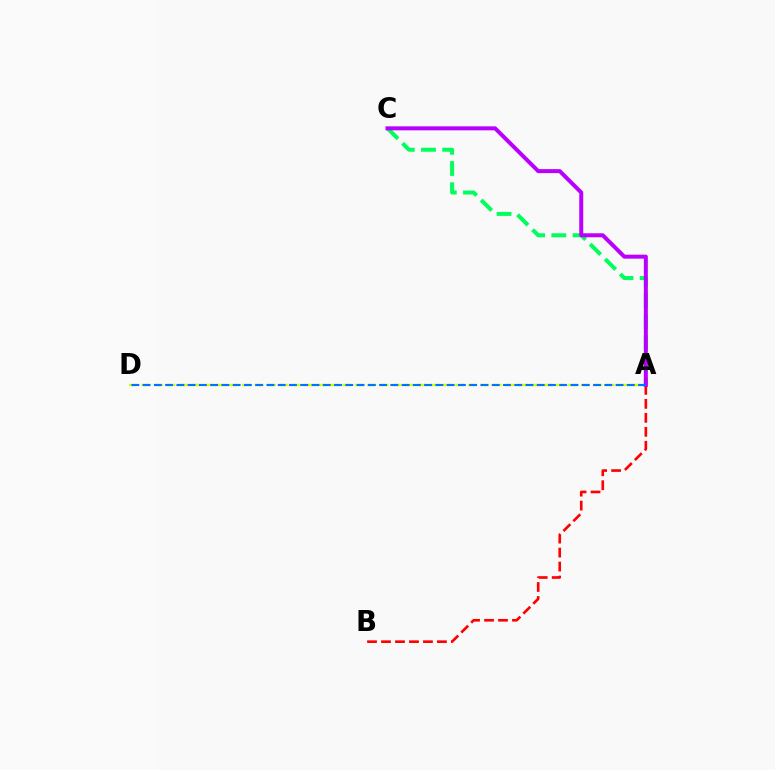{('A', 'C'): [{'color': '#00ff5c', 'line_style': 'dashed', 'thickness': 2.88}, {'color': '#b900ff', 'line_style': 'solid', 'thickness': 2.87}], ('A', 'B'): [{'color': '#ff0000', 'line_style': 'dashed', 'thickness': 1.9}], ('A', 'D'): [{'color': '#d1ff00', 'line_style': 'dashed', 'thickness': 1.71}, {'color': '#0074ff', 'line_style': 'dashed', 'thickness': 1.53}]}